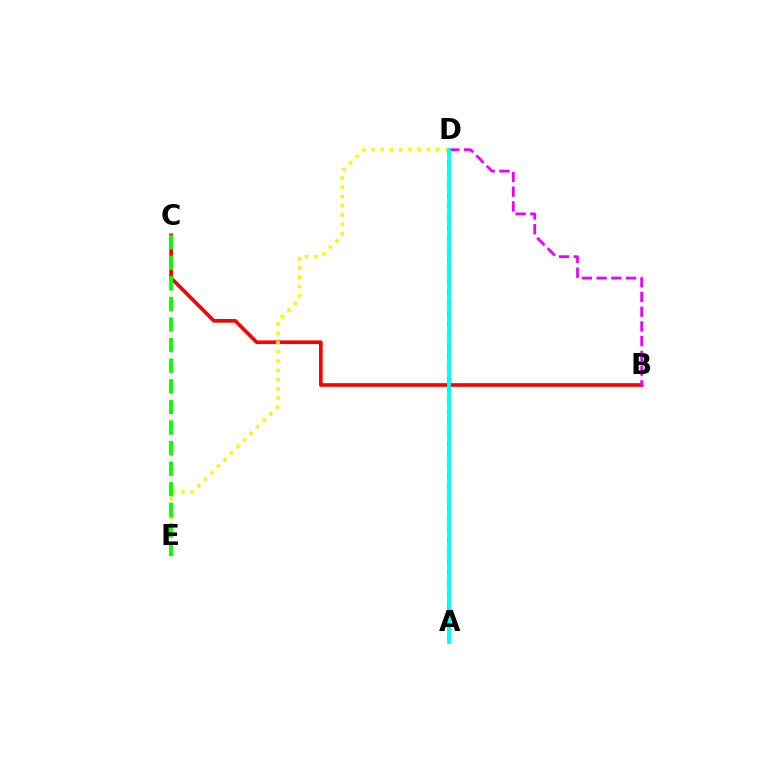{('B', 'C'): [{'color': '#ff0000', 'line_style': 'solid', 'thickness': 2.64}], ('A', 'D'): [{'color': '#0010ff', 'line_style': 'dotted', 'thickness': 2.93}, {'color': '#00fff6', 'line_style': 'solid', 'thickness': 2.77}], ('D', 'E'): [{'color': '#fcf500', 'line_style': 'dotted', 'thickness': 2.52}], ('B', 'D'): [{'color': '#ee00ff', 'line_style': 'dashed', 'thickness': 2.0}], ('C', 'E'): [{'color': '#08ff00', 'line_style': 'dashed', 'thickness': 2.8}]}